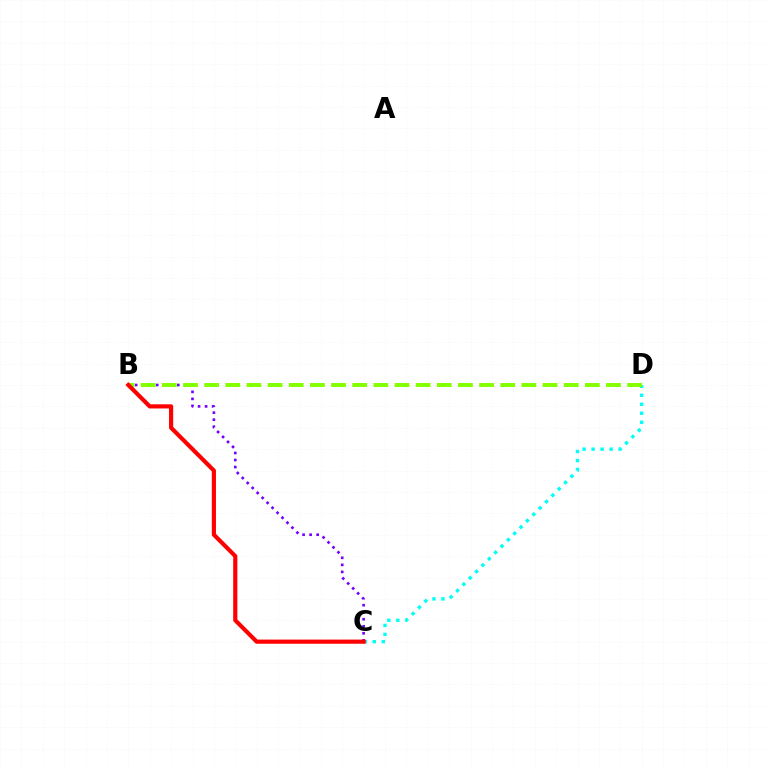{('C', 'D'): [{'color': '#00fff6', 'line_style': 'dotted', 'thickness': 2.44}], ('B', 'C'): [{'color': '#7200ff', 'line_style': 'dotted', 'thickness': 1.91}, {'color': '#ff0000', 'line_style': 'solid', 'thickness': 2.99}], ('B', 'D'): [{'color': '#84ff00', 'line_style': 'dashed', 'thickness': 2.87}]}